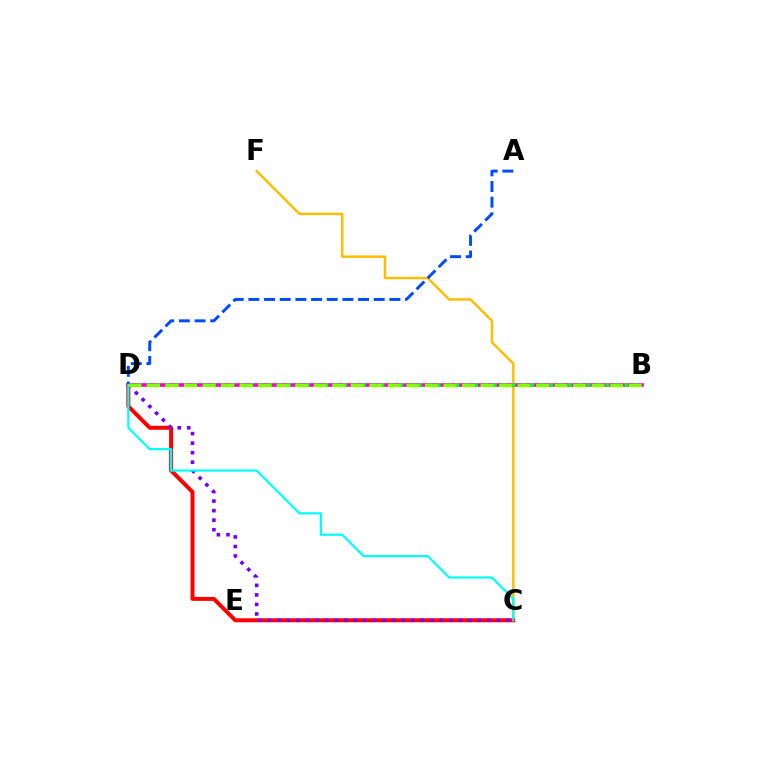{('C', 'F'): [{'color': '#ffbd00', 'line_style': 'solid', 'thickness': 1.78}], ('C', 'D'): [{'color': '#ff0000', 'line_style': 'solid', 'thickness': 2.86}, {'color': '#7200ff', 'line_style': 'dotted', 'thickness': 2.59}, {'color': '#00fff6', 'line_style': 'solid', 'thickness': 1.59}], ('B', 'D'): [{'color': '#ff00cf', 'line_style': 'solid', 'thickness': 2.63}, {'color': '#00ff39', 'line_style': 'dotted', 'thickness': 2.54}, {'color': '#84ff00', 'line_style': 'dashed', 'thickness': 2.52}], ('A', 'D'): [{'color': '#004bff', 'line_style': 'dashed', 'thickness': 2.13}]}